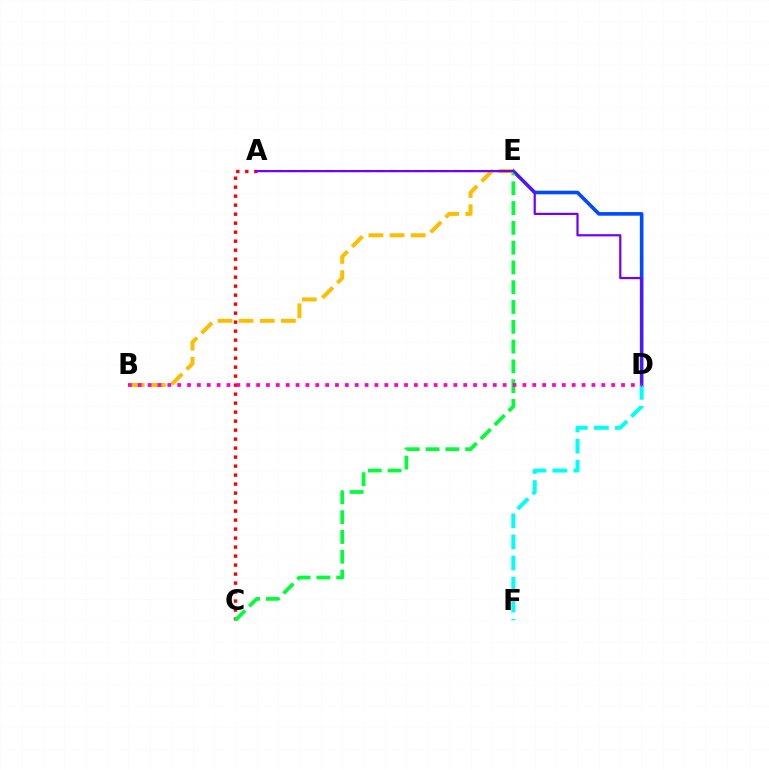{('A', 'C'): [{'color': '#ff0000', 'line_style': 'dotted', 'thickness': 2.44}], ('D', 'E'): [{'color': '#004bff', 'line_style': 'solid', 'thickness': 2.6}], ('C', 'E'): [{'color': '#00ff39', 'line_style': 'dashed', 'thickness': 2.69}], ('A', 'E'): [{'color': '#84ff00', 'line_style': 'dashed', 'thickness': 1.74}], ('B', 'E'): [{'color': '#ffbd00', 'line_style': 'dashed', 'thickness': 2.87}], ('D', 'F'): [{'color': '#00fff6', 'line_style': 'dashed', 'thickness': 2.86}], ('A', 'D'): [{'color': '#7200ff', 'line_style': 'solid', 'thickness': 1.6}], ('B', 'D'): [{'color': '#ff00cf', 'line_style': 'dotted', 'thickness': 2.68}]}